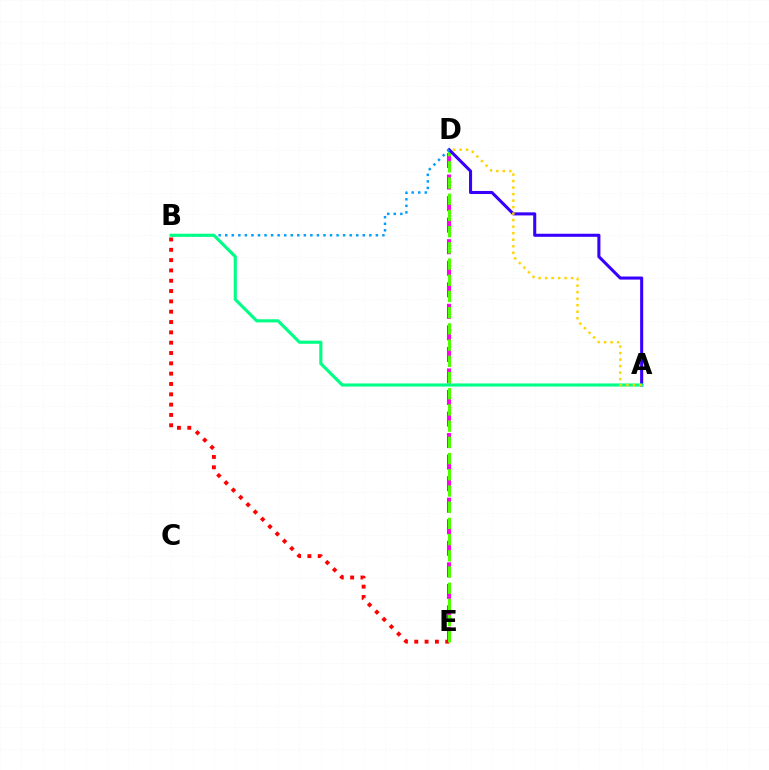{('D', 'E'): [{'color': '#ff00ed', 'line_style': 'dashed', 'thickness': 2.93}, {'color': '#4fff00', 'line_style': 'dashed', 'thickness': 2.2}], ('B', 'E'): [{'color': '#ff0000', 'line_style': 'dotted', 'thickness': 2.8}], ('A', 'D'): [{'color': '#3700ff', 'line_style': 'solid', 'thickness': 2.21}, {'color': '#ffd500', 'line_style': 'dotted', 'thickness': 1.77}], ('B', 'D'): [{'color': '#009eff', 'line_style': 'dotted', 'thickness': 1.78}], ('A', 'B'): [{'color': '#00ff86', 'line_style': 'solid', 'thickness': 2.25}]}